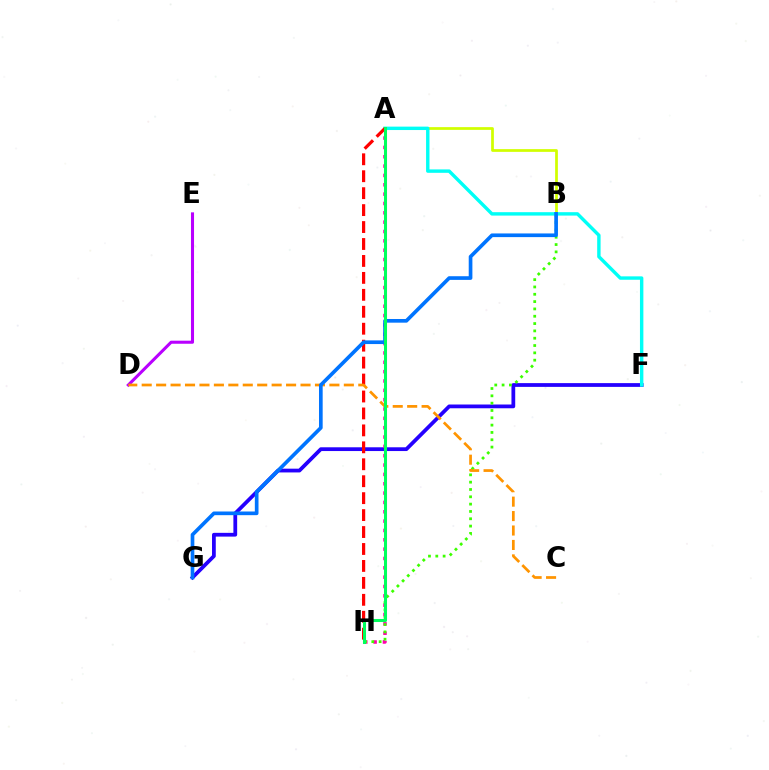{('F', 'G'): [{'color': '#2500ff', 'line_style': 'solid', 'thickness': 2.71}], ('A', 'H'): [{'color': '#ff00ac', 'line_style': 'dotted', 'thickness': 2.54}, {'color': '#ff0000', 'line_style': 'dashed', 'thickness': 2.3}, {'color': '#00ff5c', 'line_style': 'solid', 'thickness': 2.19}], ('D', 'E'): [{'color': '#b900ff', 'line_style': 'solid', 'thickness': 2.21}], ('A', 'B'): [{'color': '#d1ff00', 'line_style': 'solid', 'thickness': 1.97}], ('B', 'H'): [{'color': '#3dff00', 'line_style': 'dotted', 'thickness': 1.99}], ('A', 'F'): [{'color': '#00fff6', 'line_style': 'solid', 'thickness': 2.45}], ('C', 'D'): [{'color': '#ff9400', 'line_style': 'dashed', 'thickness': 1.96}], ('B', 'G'): [{'color': '#0074ff', 'line_style': 'solid', 'thickness': 2.64}]}